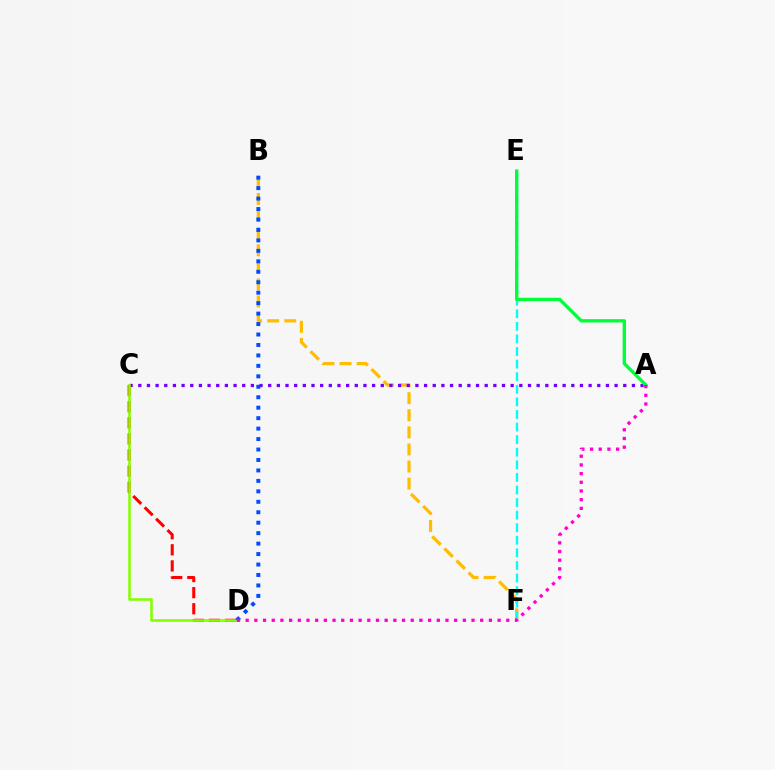{('B', 'F'): [{'color': '#ffbd00', 'line_style': 'dashed', 'thickness': 2.32}], ('A', 'C'): [{'color': '#7200ff', 'line_style': 'dotted', 'thickness': 2.35}], ('C', 'D'): [{'color': '#ff0000', 'line_style': 'dashed', 'thickness': 2.19}, {'color': '#84ff00', 'line_style': 'solid', 'thickness': 1.85}], ('E', 'F'): [{'color': '#00fff6', 'line_style': 'dashed', 'thickness': 1.71}], ('B', 'D'): [{'color': '#004bff', 'line_style': 'dotted', 'thickness': 2.84}], ('A', 'E'): [{'color': '#00ff39', 'line_style': 'solid', 'thickness': 2.4}], ('A', 'D'): [{'color': '#ff00cf', 'line_style': 'dotted', 'thickness': 2.36}]}